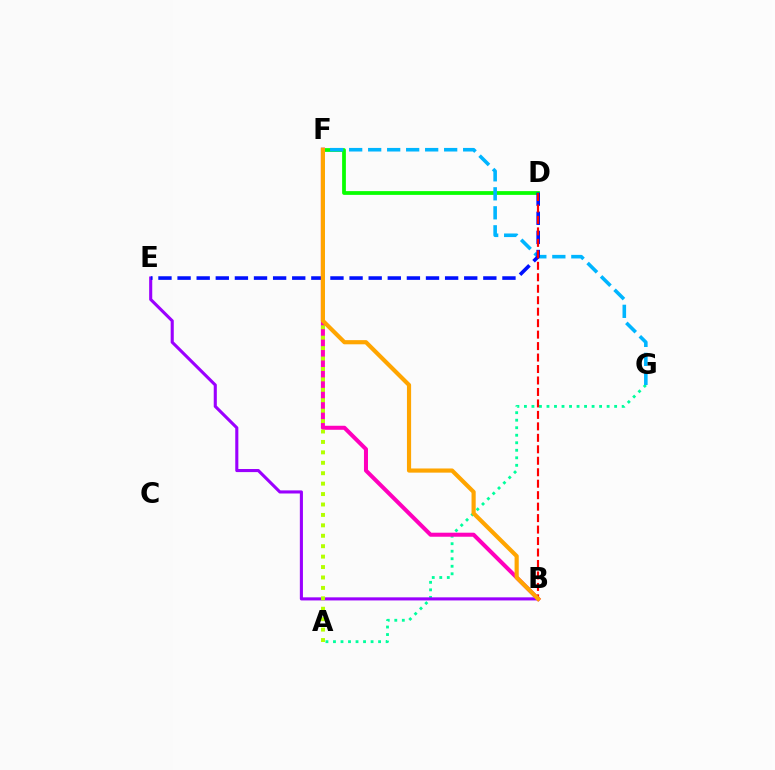{('D', 'F'): [{'color': '#08ff00', 'line_style': 'solid', 'thickness': 2.7}], ('A', 'G'): [{'color': '#00ff9d', 'line_style': 'dotted', 'thickness': 2.04}], ('B', 'E'): [{'color': '#9b00ff', 'line_style': 'solid', 'thickness': 2.23}], ('F', 'G'): [{'color': '#00b5ff', 'line_style': 'dashed', 'thickness': 2.58}], ('D', 'E'): [{'color': '#0010ff', 'line_style': 'dashed', 'thickness': 2.6}], ('B', 'F'): [{'color': '#ff00bd', 'line_style': 'solid', 'thickness': 2.9}, {'color': '#ffa500', 'line_style': 'solid', 'thickness': 3.0}], ('B', 'D'): [{'color': '#ff0000', 'line_style': 'dashed', 'thickness': 1.56}], ('A', 'F'): [{'color': '#b3ff00', 'line_style': 'dotted', 'thickness': 2.83}]}